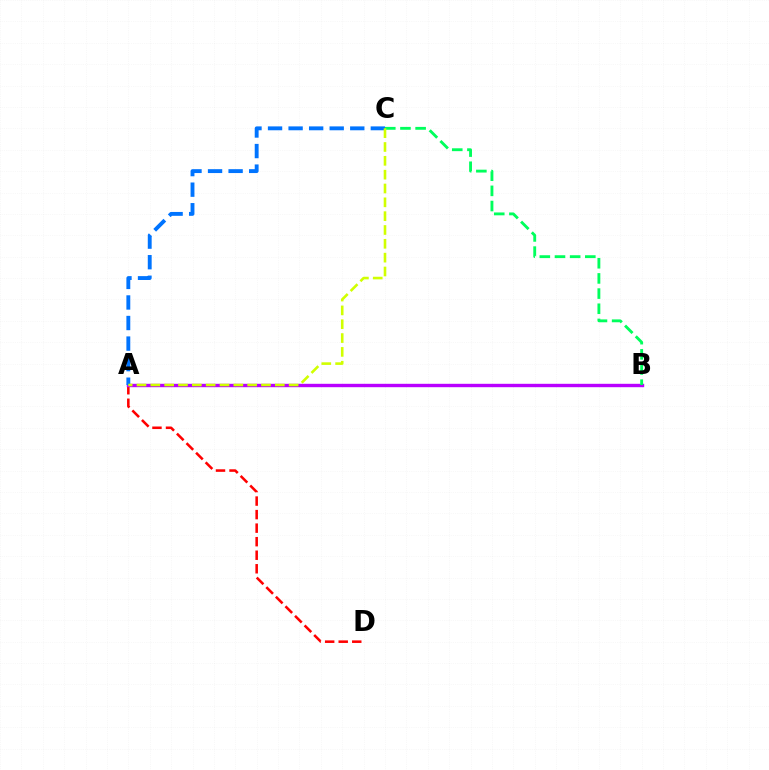{('A', 'D'): [{'color': '#ff0000', 'line_style': 'dashed', 'thickness': 1.84}], ('A', 'B'): [{'color': '#b900ff', 'line_style': 'solid', 'thickness': 2.44}], ('B', 'C'): [{'color': '#00ff5c', 'line_style': 'dashed', 'thickness': 2.06}], ('A', 'C'): [{'color': '#0074ff', 'line_style': 'dashed', 'thickness': 2.79}, {'color': '#d1ff00', 'line_style': 'dashed', 'thickness': 1.88}]}